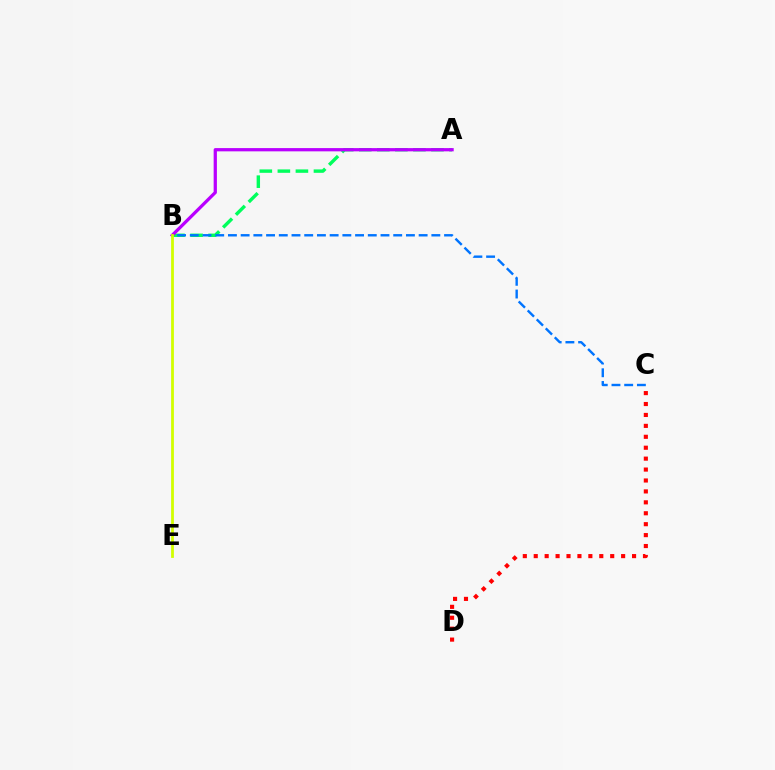{('A', 'B'): [{'color': '#00ff5c', 'line_style': 'dashed', 'thickness': 2.45}, {'color': '#b900ff', 'line_style': 'solid', 'thickness': 2.34}], ('B', 'C'): [{'color': '#0074ff', 'line_style': 'dashed', 'thickness': 1.73}], ('C', 'D'): [{'color': '#ff0000', 'line_style': 'dotted', 'thickness': 2.97}], ('B', 'E'): [{'color': '#d1ff00', 'line_style': 'solid', 'thickness': 1.99}]}